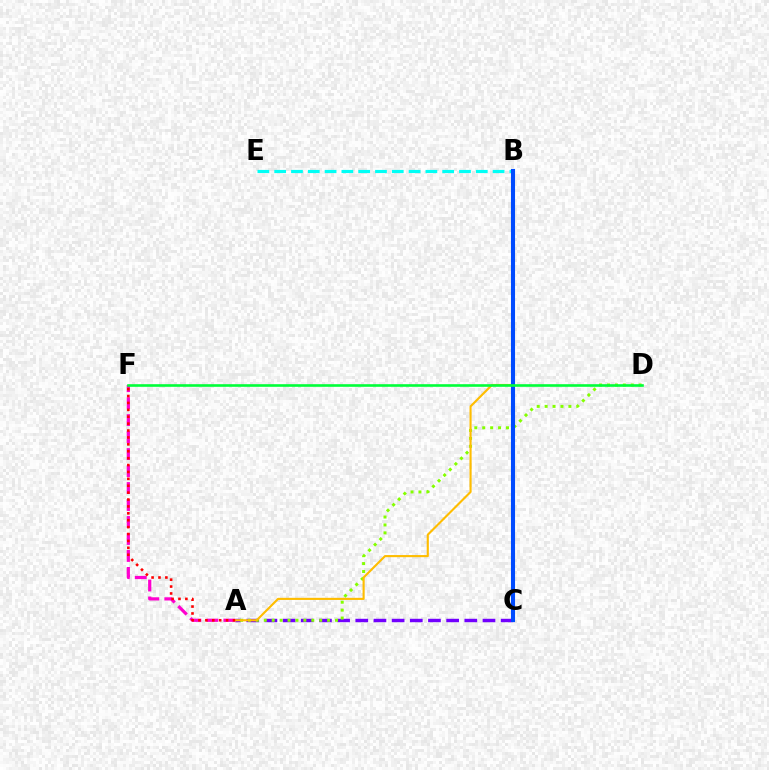{('A', 'C'): [{'color': '#7200ff', 'line_style': 'dashed', 'thickness': 2.47}], ('A', 'F'): [{'color': '#ff00cf', 'line_style': 'dashed', 'thickness': 2.31}, {'color': '#ff0000', 'line_style': 'dotted', 'thickness': 1.87}], ('A', 'D'): [{'color': '#84ff00', 'line_style': 'dotted', 'thickness': 2.15}], ('B', 'E'): [{'color': '#00fff6', 'line_style': 'dashed', 'thickness': 2.28}], ('A', 'B'): [{'color': '#ffbd00', 'line_style': 'solid', 'thickness': 1.53}], ('B', 'C'): [{'color': '#004bff', 'line_style': 'solid', 'thickness': 2.94}], ('D', 'F'): [{'color': '#00ff39', 'line_style': 'solid', 'thickness': 1.88}]}